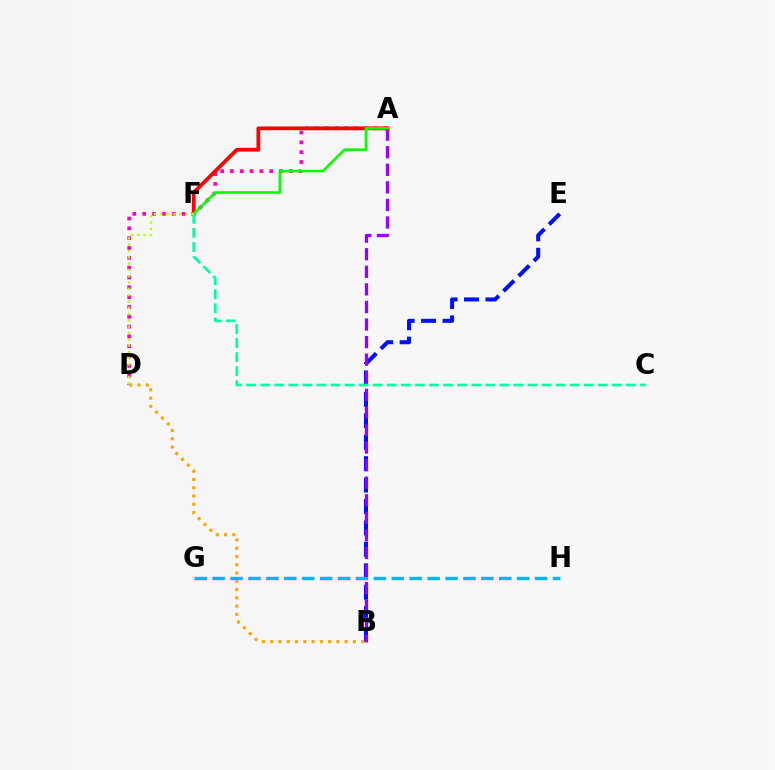{('B', 'E'): [{'color': '#0010ff', 'line_style': 'dashed', 'thickness': 2.91}], ('A', 'D'): [{'color': '#ff00bd', 'line_style': 'dotted', 'thickness': 2.67}], ('A', 'B'): [{'color': '#9b00ff', 'line_style': 'dashed', 'thickness': 2.39}], ('B', 'D'): [{'color': '#ffa500', 'line_style': 'dotted', 'thickness': 2.25}], ('A', 'F'): [{'color': '#ff0000', 'line_style': 'solid', 'thickness': 2.71}, {'color': '#08ff00', 'line_style': 'solid', 'thickness': 1.9}], ('G', 'H'): [{'color': '#00b5ff', 'line_style': 'dashed', 'thickness': 2.43}], ('C', 'F'): [{'color': '#00ff9d', 'line_style': 'dashed', 'thickness': 1.91}], ('D', 'F'): [{'color': '#b3ff00', 'line_style': 'dotted', 'thickness': 1.71}]}